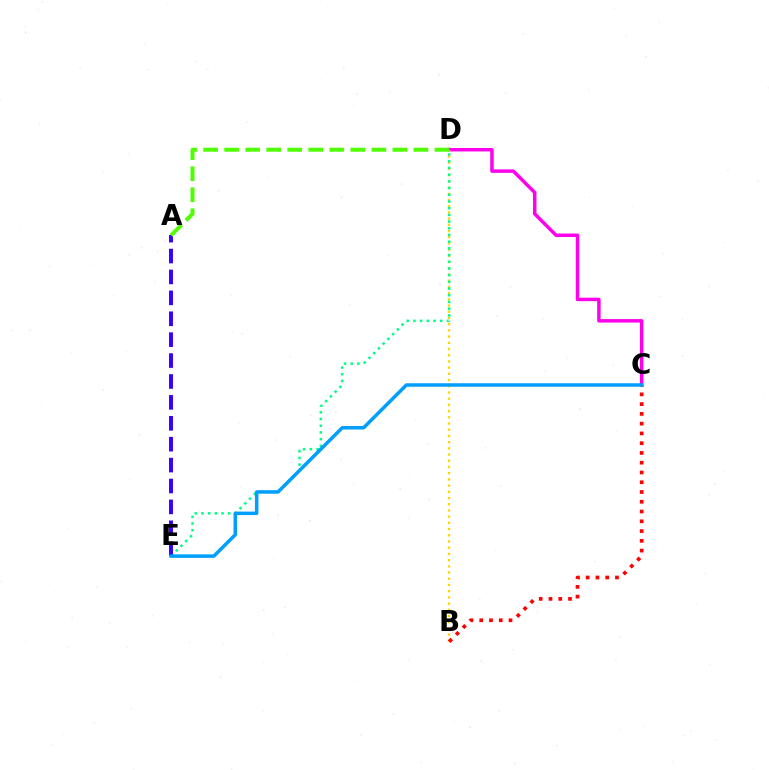{('C', 'D'): [{'color': '#ff00ed', 'line_style': 'solid', 'thickness': 2.5}], ('B', 'D'): [{'color': '#ffd500', 'line_style': 'dotted', 'thickness': 1.69}], ('D', 'E'): [{'color': '#00ff86', 'line_style': 'dotted', 'thickness': 1.82}], ('B', 'C'): [{'color': '#ff0000', 'line_style': 'dotted', 'thickness': 2.65}], ('A', 'E'): [{'color': '#3700ff', 'line_style': 'dashed', 'thickness': 2.84}], ('C', 'E'): [{'color': '#009eff', 'line_style': 'solid', 'thickness': 2.51}], ('A', 'D'): [{'color': '#4fff00', 'line_style': 'dashed', 'thickness': 2.86}]}